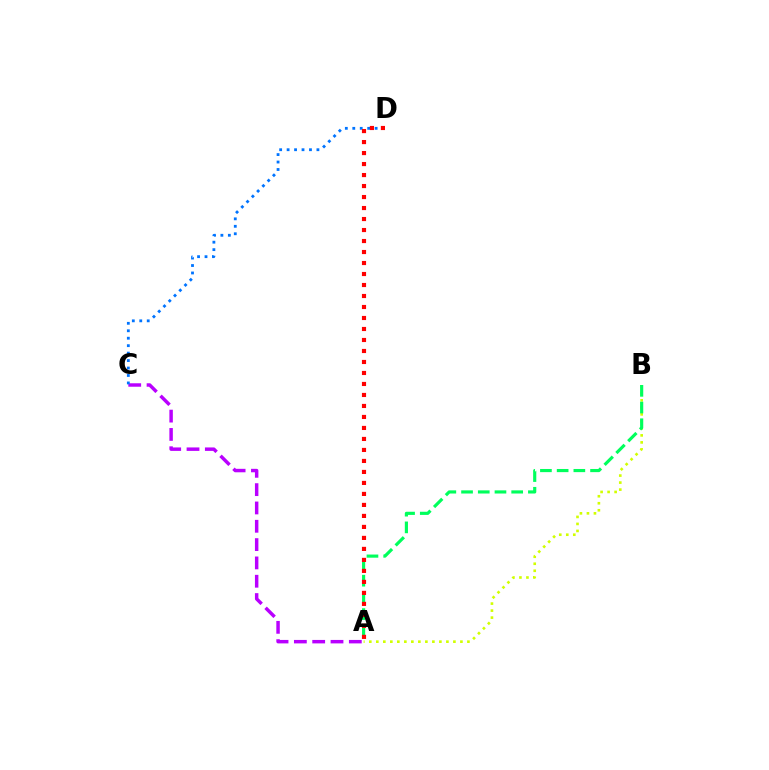{('A', 'B'): [{'color': '#d1ff00', 'line_style': 'dotted', 'thickness': 1.9}, {'color': '#00ff5c', 'line_style': 'dashed', 'thickness': 2.27}], ('A', 'C'): [{'color': '#b900ff', 'line_style': 'dashed', 'thickness': 2.49}], ('C', 'D'): [{'color': '#0074ff', 'line_style': 'dotted', 'thickness': 2.03}], ('A', 'D'): [{'color': '#ff0000', 'line_style': 'dotted', 'thickness': 2.99}]}